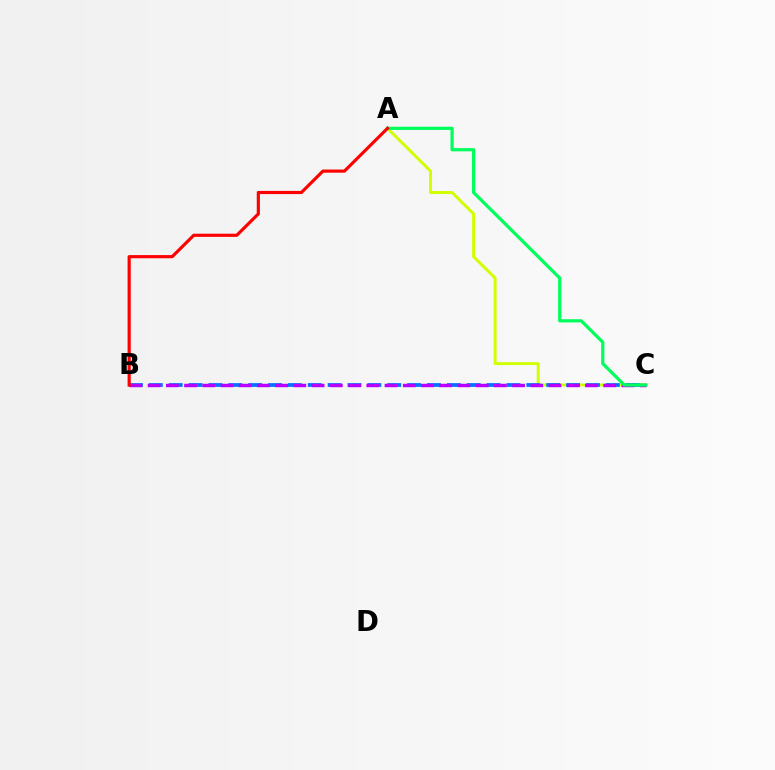{('A', 'C'): [{'color': '#d1ff00', 'line_style': 'solid', 'thickness': 2.14}, {'color': '#00ff5c', 'line_style': 'solid', 'thickness': 2.32}], ('B', 'C'): [{'color': '#0074ff', 'line_style': 'dashed', 'thickness': 2.7}, {'color': '#b900ff', 'line_style': 'dashed', 'thickness': 2.48}], ('A', 'B'): [{'color': '#ff0000', 'line_style': 'solid', 'thickness': 2.27}]}